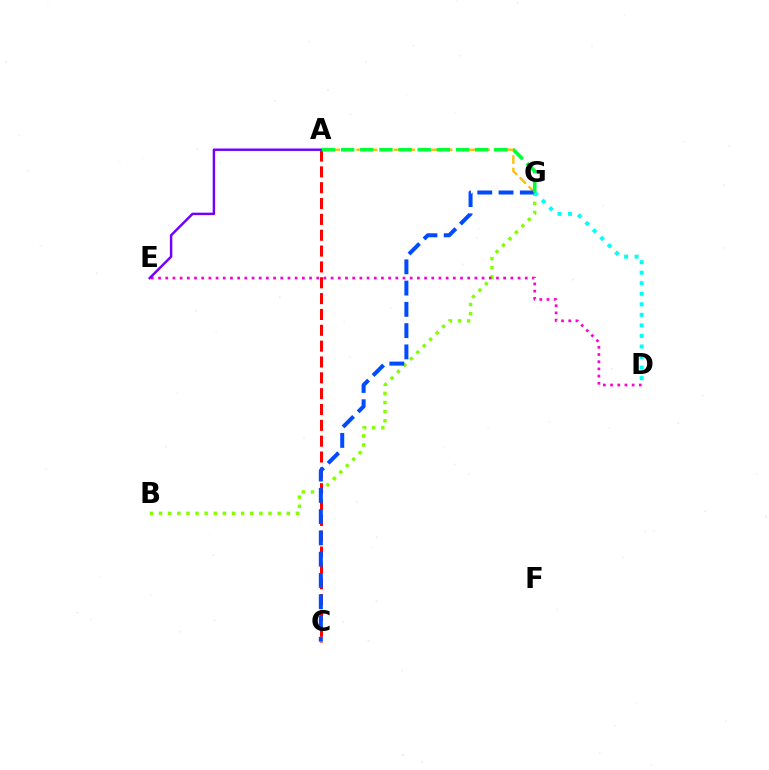{('B', 'G'): [{'color': '#84ff00', 'line_style': 'dotted', 'thickness': 2.48}], ('A', 'G'): [{'color': '#ffbd00', 'line_style': 'dashed', 'thickness': 1.7}, {'color': '#00ff39', 'line_style': 'dashed', 'thickness': 2.6}], ('A', 'C'): [{'color': '#ff0000', 'line_style': 'dashed', 'thickness': 2.15}], ('D', 'E'): [{'color': '#ff00cf', 'line_style': 'dotted', 'thickness': 1.95}], ('C', 'G'): [{'color': '#004bff', 'line_style': 'dashed', 'thickness': 2.89}], ('A', 'E'): [{'color': '#7200ff', 'line_style': 'solid', 'thickness': 1.76}], ('D', 'G'): [{'color': '#00fff6', 'line_style': 'dotted', 'thickness': 2.86}]}